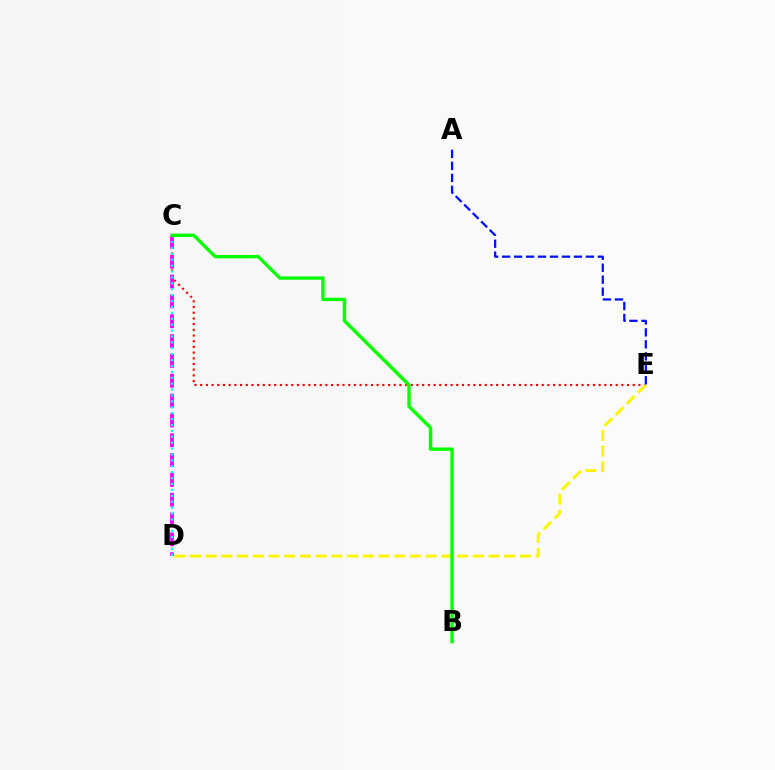{('C', 'E'): [{'color': '#ff0000', 'line_style': 'dotted', 'thickness': 1.55}], ('D', 'E'): [{'color': '#fcf500', 'line_style': 'dashed', 'thickness': 2.13}], ('C', 'D'): [{'color': '#ee00ff', 'line_style': 'dashed', 'thickness': 2.69}, {'color': '#00fff6', 'line_style': 'dotted', 'thickness': 1.6}], ('A', 'E'): [{'color': '#0010ff', 'line_style': 'dashed', 'thickness': 1.63}], ('B', 'C'): [{'color': '#08ff00', 'line_style': 'solid', 'thickness': 2.44}]}